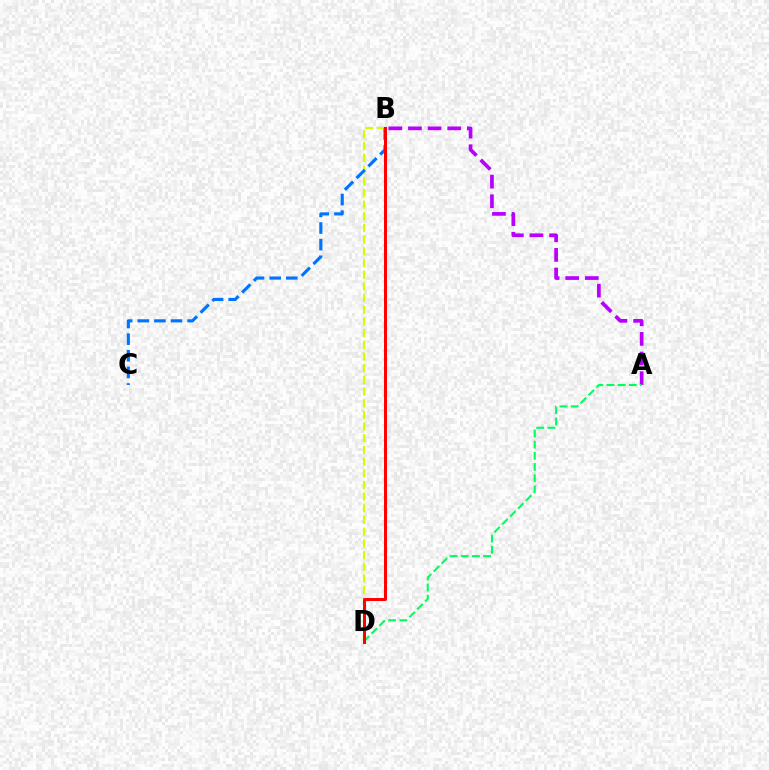{('A', 'B'): [{'color': '#b900ff', 'line_style': 'dashed', 'thickness': 2.67}], ('A', 'D'): [{'color': '#00ff5c', 'line_style': 'dashed', 'thickness': 1.52}], ('B', 'D'): [{'color': '#d1ff00', 'line_style': 'dashed', 'thickness': 1.59}, {'color': '#ff0000', 'line_style': 'solid', 'thickness': 2.14}], ('B', 'C'): [{'color': '#0074ff', 'line_style': 'dashed', 'thickness': 2.26}]}